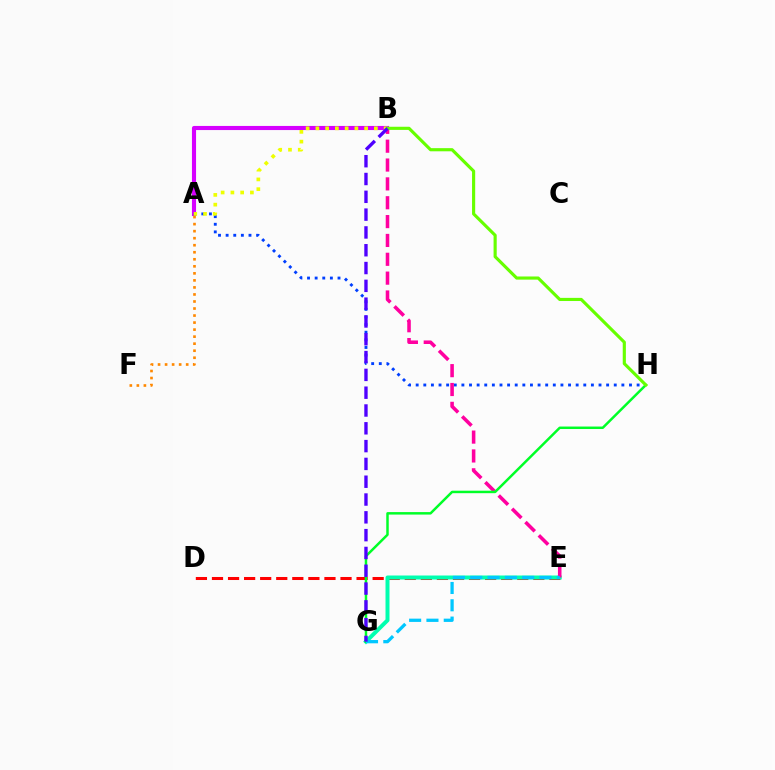{('A', 'B'): [{'color': '#d600ff', 'line_style': 'solid', 'thickness': 2.96}, {'color': '#eeff00', 'line_style': 'dotted', 'thickness': 2.65}], ('A', 'H'): [{'color': '#003fff', 'line_style': 'dotted', 'thickness': 2.07}], ('D', 'E'): [{'color': '#ff0000', 'line_style': 'dashed', 'thickness': 2.18}], ('A', 'F'): [{'color': '#ff8800', 'line_style': 'dotted', 'thickness': 1.91}], ('E', 'G'): [{'color': '#00ffaf', 'line_style': 'solid', 'thickness': 2.86}, {'color': '#00c7ff', 'line_style': 'dashed', 'thickness': 2.35}], ('B', 'E'): [{'color': '#ff00a0', 'line_style': 'dashed', 'thickness': 2.56}], ('G', 'H'): [{'color': '#00ff27', 'line_style': 'solid', 'thickness': 1.79}], ('B', 'H'): [{'color': '#66ff00', 'line_style': 'solid', 'thickness': 2.26}], ('B', 'G'): [{'color': '#4f00ff', 'line_style': 'dashed', 'thickness': 2.42}]}